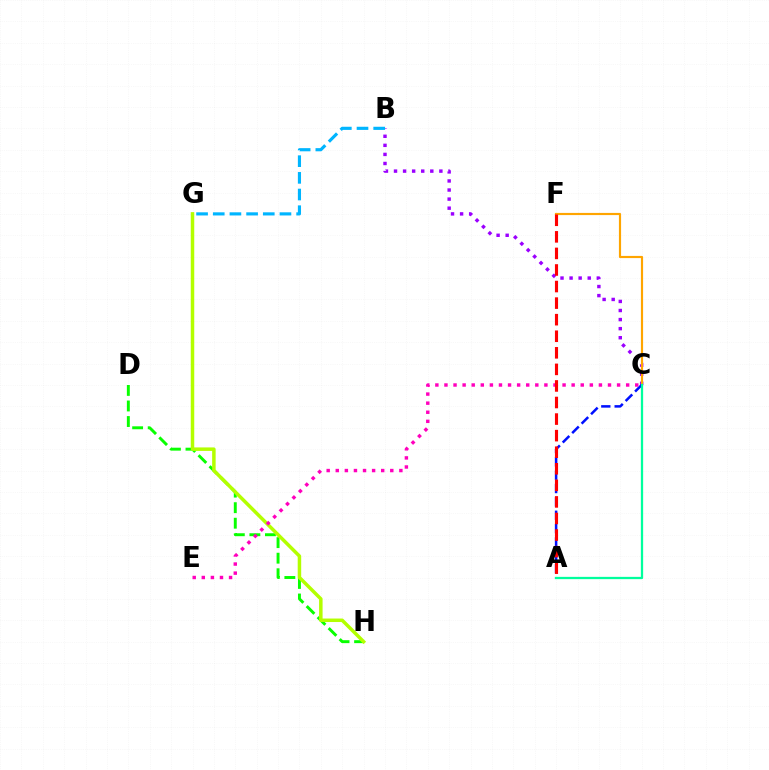{('B', 'C'): [{'color': '#9b00ff', 'line_style': 'dotted', 'thickness': 2.46}], ('D', 'H'): [{'color': '#08ff00', 'line_style': 'dashed', 'thickness': 2.11}], ('C', 'F'): [{'color': '#ffa500', 'line_style': 'solid', 'thickness': 1.57}], ('B', 'G'): [{'color': '#00b5ff', 'line_style': 'dashed', 'thickness': 2.27}], ('A', 'C'): [{'color': '#0010ff', 'line_style': 'dashed', 'thickness': 1.81}, {'color': '#00ff9d', 'line_style': 'solid', 'thickness': 1.64}], ('G', 'H'): [{'color': '#b3ff00', 'line_style': 'solid', 'thickness': 2.52}], ('C', 'E'): [{'color': '#ff00bd', 'line_style': 'dotted', 'thickness': 2.47}], ('A', 'F'): [{'color': '#ff0000', 'line_style': 'dashed', 'thickness': 2.25}]}